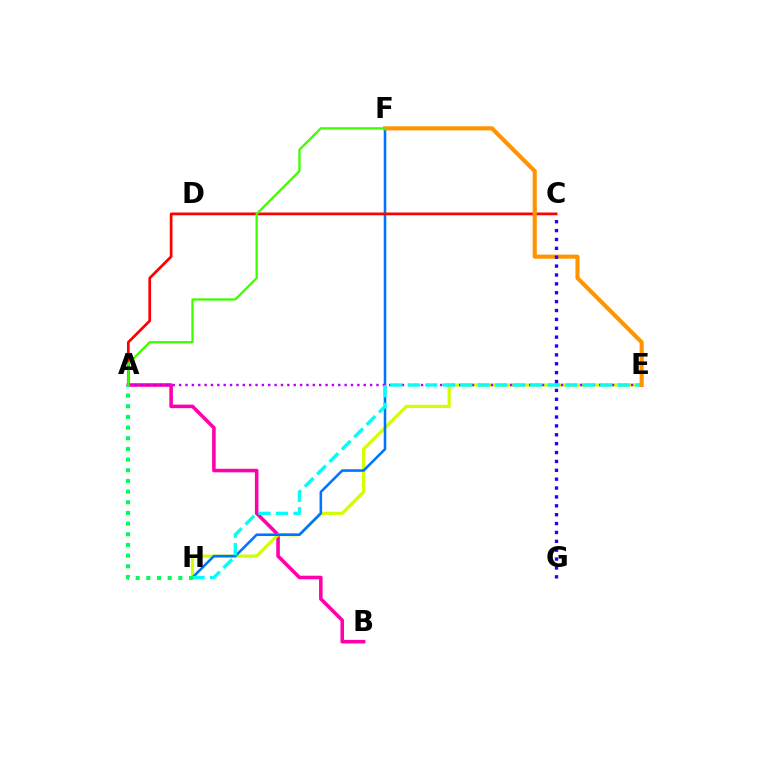{('A', 'B'): [{'color': '#ff00ac', 'line_style': 'solid', 'thickness': 2.57}], ('E', 'H'): [{'color': '#d1ff00', 'line_style': 'solid', 'thickness': 2.3}, {'color': '#00fff6', 'line_style': 'dashed', 'thickness': 2.38}], ('F', 'H'): [{'color': '#0074ff', 'line_style': 'solid', 'thickness': 1.85}], ('A', 'E'): [{'color': '#b900ff', 'line_style': 'dotted', 'thickness': 1.73}], ('A', 'C'): [{'color': '#ff0000', 'line_style': 'solid', 'thickness': 1.97}], ('E', 'F'): [{'color': '#ff9400', 'line_style': 'solid', 'thickness': 2.96}], ('C', 'G'): [{'color': '#2500ff', 'line_style': 'dotted', 'thickness': 2.41}], ('A', 'F'): [{'color': '#3dff00', 'line_style': 'solid', 'thickness': 1.65}], ('A', 'H'): [{'color': '#00ff5c', 'line_style': 'dotted', 'thickness': 2.9}]}